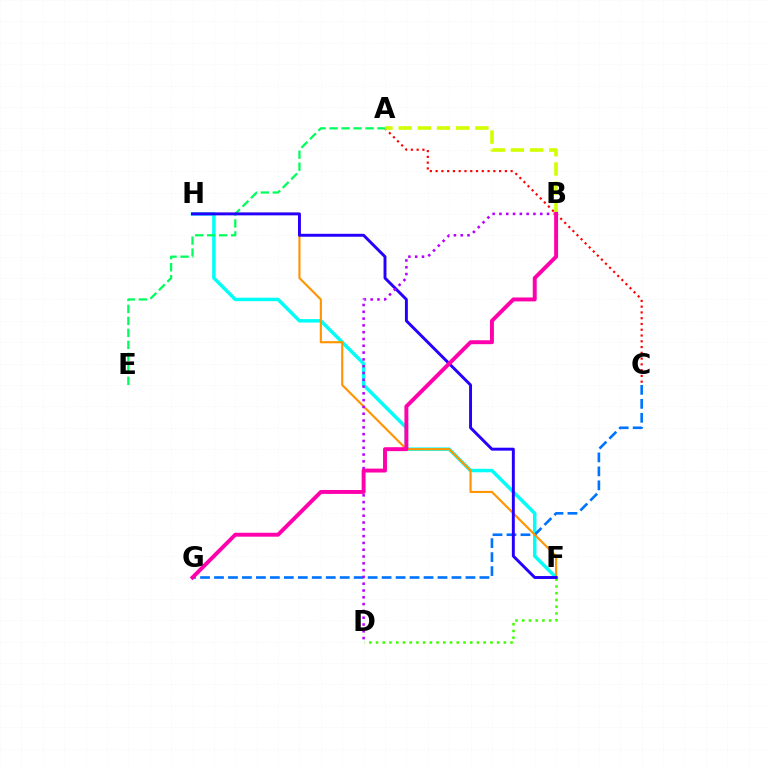{('F', 'H'): [{'color': '#00fff6', 'line_style': 'solid', 'thickness': 2.5}, {'color': '#ff9400', 'line_style': 'solid', 'thickness': 1.53}, {'color': '#2500ff', 'line_style': 'solid', 'thickness': 2.11}], ('C', 'G'): [{'color': '#0074ff', 'line_style': 'dashed', 'thickness': 1.9}], ('A', 'C'): [{'color': '#ff0000', 'line_style': 'dotted', 'thickness': 1.57}], ('D', 'F'): [{'color': '#3dff00', 'line_style': 'dotted', 'thickness': 1.83}], ('A', 'E'): [{'color': '#00ff5c', 'line_style': 'dashed', 'thickness': 1.63}], ('B', 'D'): [{'color': '#b900ff', 'line_style': 'dotted', 'thickness': 1.85}], ('A', 'B'): [{'color': '#d1ff00', 'line_style': 'dashed', 'thickness': 2.61}], ('B', 'G'): [{'color': '#ff00ac', 'line_style': 'solid', 'thickness': 2.83}]}